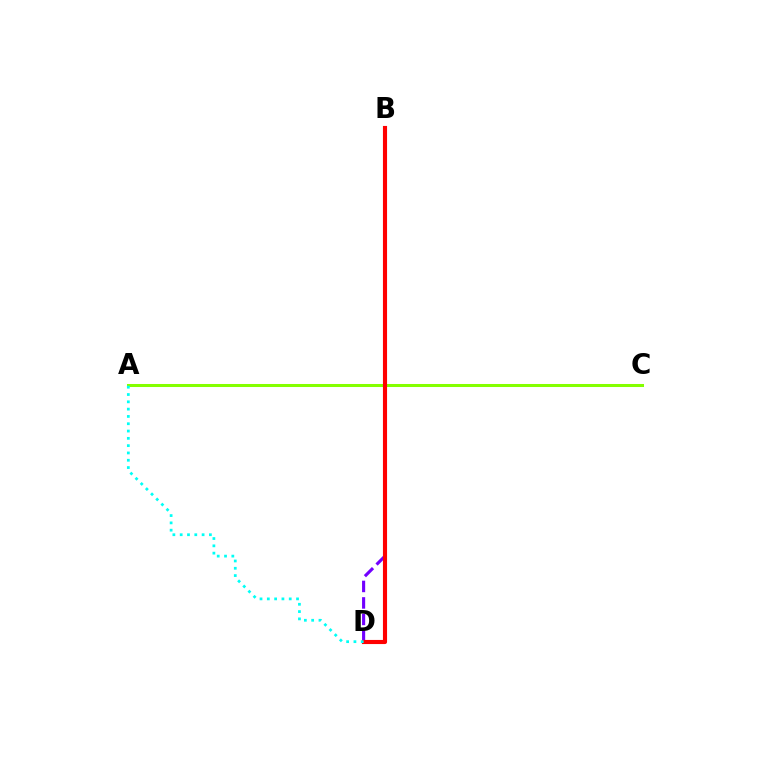{('B', 'D'): [{'color': '#7200ff', 'line_style': 'dashed', 'thickness': 2.24}, {'color': '#ff0000', 'line_style': 'solid', 'thickness': 2.96}], ('A', 'C'): [{'color': '#84ff00', 'line_style': 'solid', 'thickness': 2.18}], ('A', 'D'): [{'color': '#00fff6', 'line_style': 'dotted', 'thickness': 1.98}]}